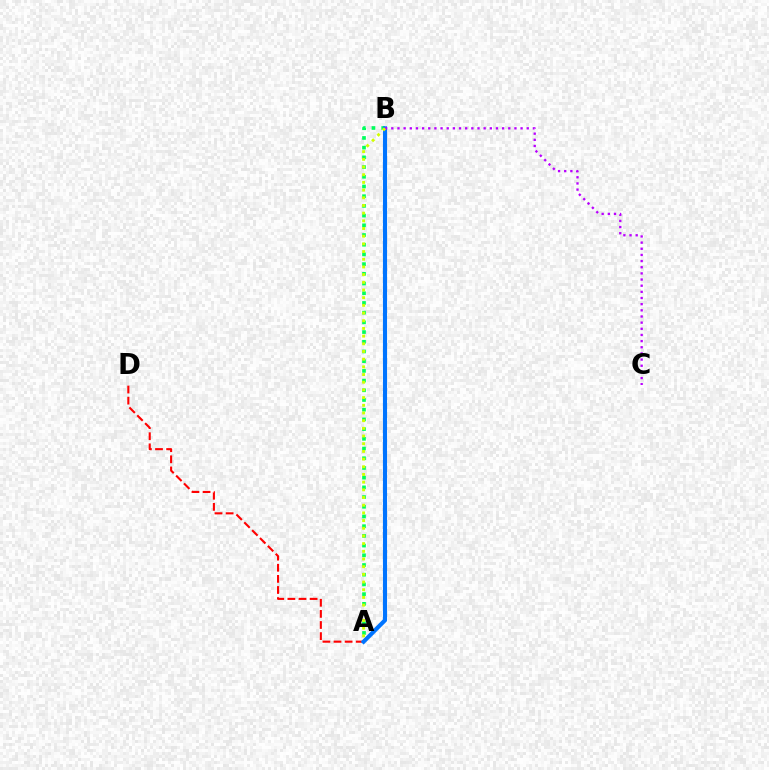{('A', 'D'): [{'color': '#ff0000', 'line_style': 'dashed', 'thickness': 1.51}], ('A', 'B'): [{'color': '#00ff5c', 'line_style': 'dotted', 'thickness': 2.64}, {'color': '#0074ff', 'line_style': 'solid', 'thickness': 2.96}, {'color': '#d1ff00', 'line_style': 'dotted', 'thickness': 2.09}], ('B', 'C'): [{'color': '#b900ff', 'line_style': 'dotted', 'thickness': 1.67}]}